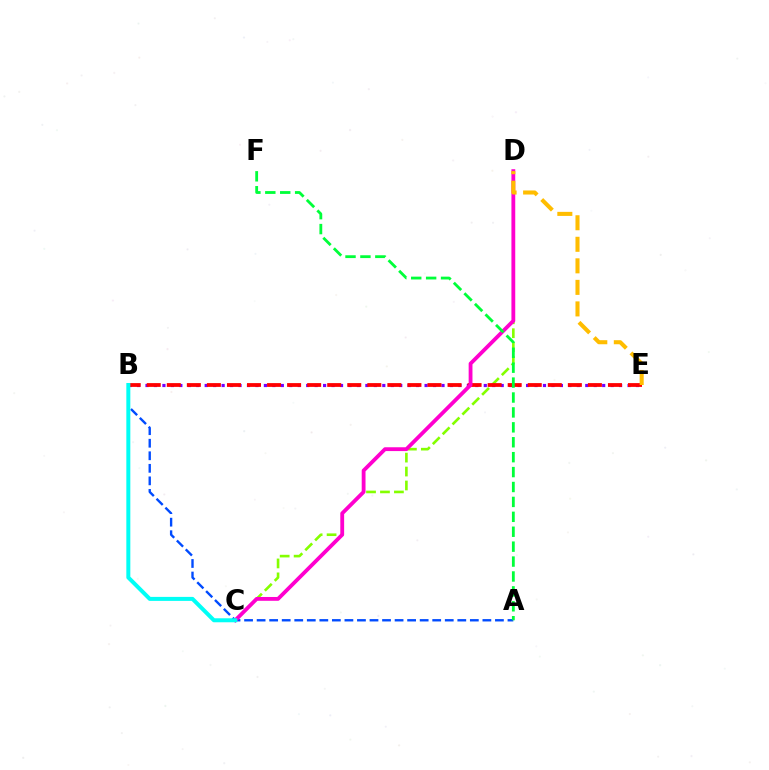{('B', 'E'): [{'color': '#7200ff', 'line_style': 'dotted', 'thickness': 2.3}, {'color': '#ff0000', 'line_style': 'dashed', 'thickness': 2.72}], ('C', 'D'): [{'color': '#84ff00', 'line_style': 'dashed', 'thickness': 1.89}, {'color': '#ff00cf', 'line_style': 'solid', 'thickness': 2.75}], ('A', 'B'): [{'color': '#004bff', 'line_style': 'dashed', 'thickness': 1.7}], ('A', 'F'): [{'color': '#00ff39', 'line_style': 'dashed', 'thickness': 2.03}], ('D', 'E'): [{'color': '#ffbd00', 'line_style': 'dashed', 'thickness': 2.93}], ('B', 'C'): [{'color': '#00fff6', 'line_style': 'solid', 'thickness': 2.87}]}